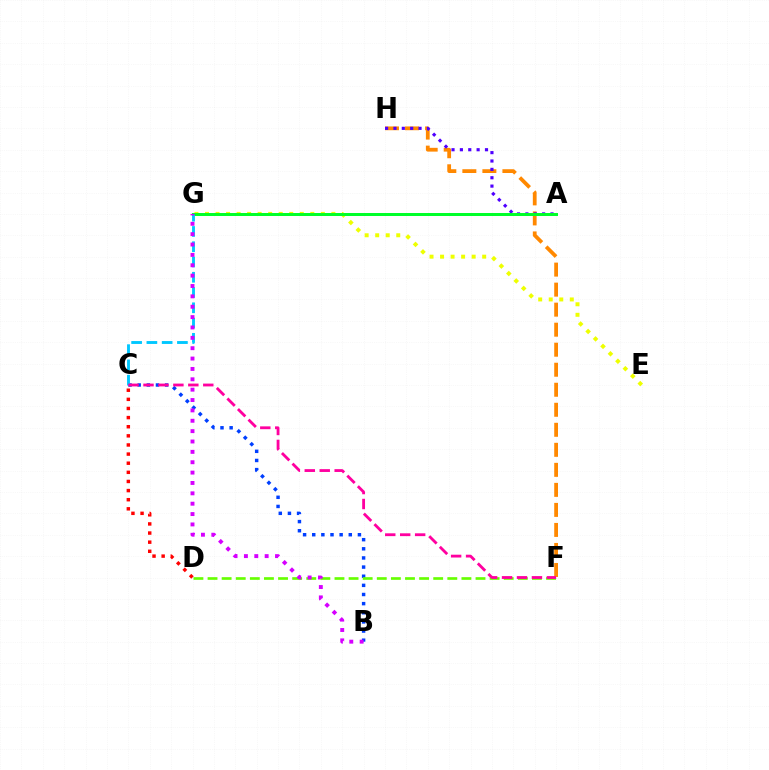{('B', 'C'): [{'color': '#003fff', 'line_style': 'dotted', 'thickness': 2.48}], ('F', 'H'): [{'color': '#ff8800', 'line_style': 'dashed', 'thickness': 2.72}], ('A', 'G'): [{'color': '#00ffaf', 'line_style': 'solid', 'thickness': 2.05}, {'color': '#00ff27', 'line_style': 'solid', 'thickness': 2.12}], ('A', 'H'): [{'color': '#4f00ff', 'line_style': 'dotted', 'thickness': 2.27}], ('E', 'G'): [{'color': '#eeff00', 'line_style': 'dotted', 'thickness': 2.86}], ('D', 'F'): [{'color': '#66ff00', 'line_style': 'dashed', 'thickness': 1.92}], ('C', 'G'): [{'color': '#00c7ff', 'line_style': 'dashed', 'thickness': 2.07}], ('B', 'G'): [{'color': '#d600ff', 'line_style': 'dotted', 'thickness': 2.82}], ('C', 'F'): [{'color': '#ff00a0', 'line_style': 'dashed', 'thickness': 2.03}], ('C', 'D'): [{'color': '#ff0000', 'line_style': 'dotted', 'thickness': 2.48}]}